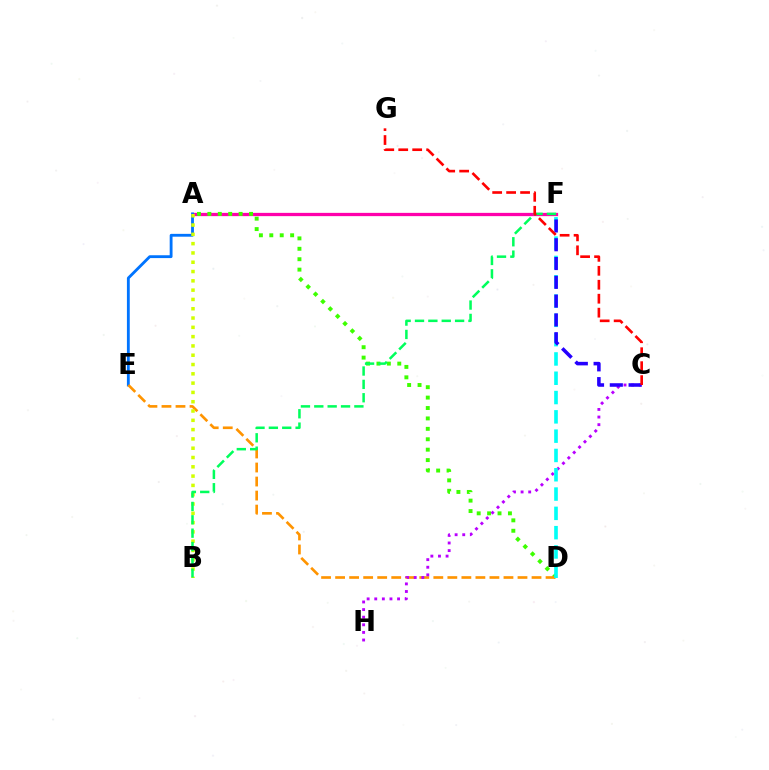{('A', 'F'): [{'color': '#ff00ac', 'line_style': 'solid', 'thickness': 2.35}], ('A', 'D'): [{'color': '#3dff00', 'line_style': 'dotted', 'thickness': 2.83}], ('A', 'E'): [{'color': '#0074ff', 'line_style': 'solid', 'thickness': 2.04}], ('D', 'E'): [{'color': '#ff9400', 'line_style': 'dashed', 'thickness': 1.91}], ('C', 'H'): [{'color': '#b900ff', 'line_style': 'dotted', 'thickness': 2.07}], ('A', 'B'): [{'color': '#d1ff00', 'line_style': 'dotted', 'thickness': 2.53}], ('D', 'F'): [{'color': '#00fff6', 'line_style': 'dashed', 'thickness': 2.62}], ('C', 'F'): [{'color': '#2500ff', 'line_style': 'dashed', 'thickness': 2.55}], ('B', 'F'): [{'color': '#00ff5c', 'line_style': 'dashed', 'thickness': 1.82}], ('C', 'G'): [{'color': '#ff0000', 'line_style': 'dashed', 'thickness': 1.9}]}